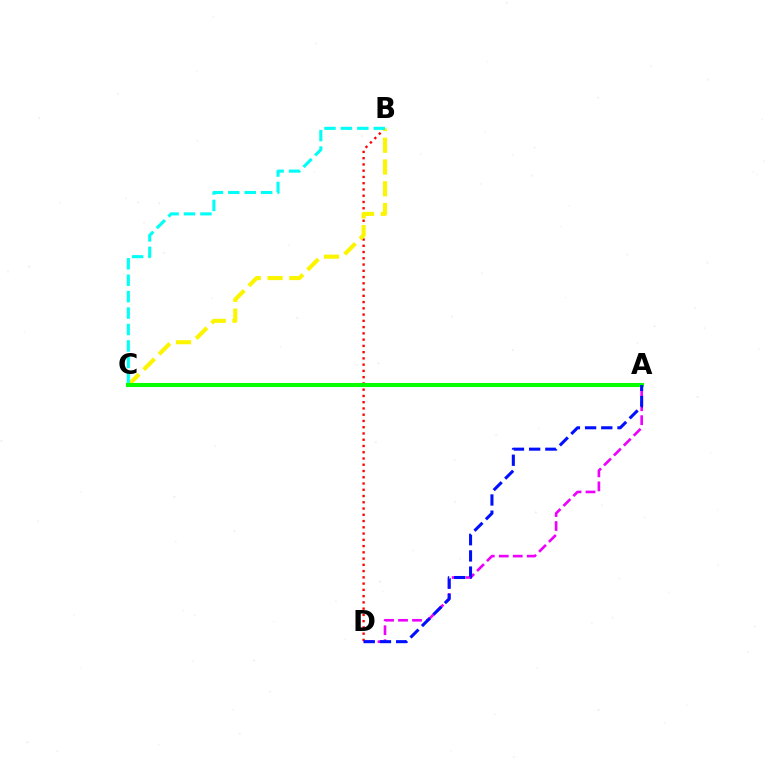{('B', 'D'): [{'color': '#ff0000', 'line_style': 'dotted', 'thickness': 1.7}], ('B', 'C'): [{'color': '#fcf500', 'line_style': 'dashed', 'thickness': 2.96}, {'color': '#00fff6', 'line_style': 'dashed', 'thickness': 2.23}], ('A', 'D'): [{'color': '#ee00ff', 'line_style': 'dashed', 'thickness': 1.9}, {'color': '#0010ff', 'line_style': 'dashed', 'thickness': 2.2}], ('A', 'C'): [{'color': '#08ff00', 'line_style': 'solid', 'thickness': 2.94}]}